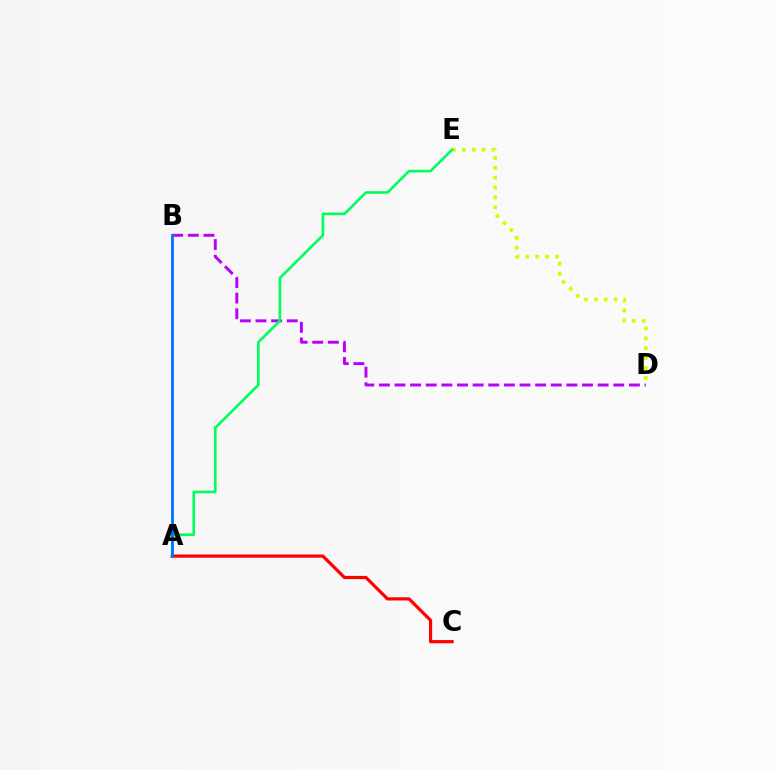{('A', 'C'): [{'color': '#ff0000', 'line_style': 'solid', 'thickness': 2.3}], ('B', 'D'): [{'color': '#b900ff', 'line_style': 'dashed', 'thickness': 2.12}], ('D', 'E'): [{'color': '#d1ff00', 'line_style': 'dotted', 'thickness': 2.68}], ('A', 'E'): [{'color': '#00ff5c', 'line_style': 'solid', 'thickness': 1.9}], ('A', 'B'): [{'color': '#0074ff', 'line_style': 'solid', 'thickness': 2.04}]}